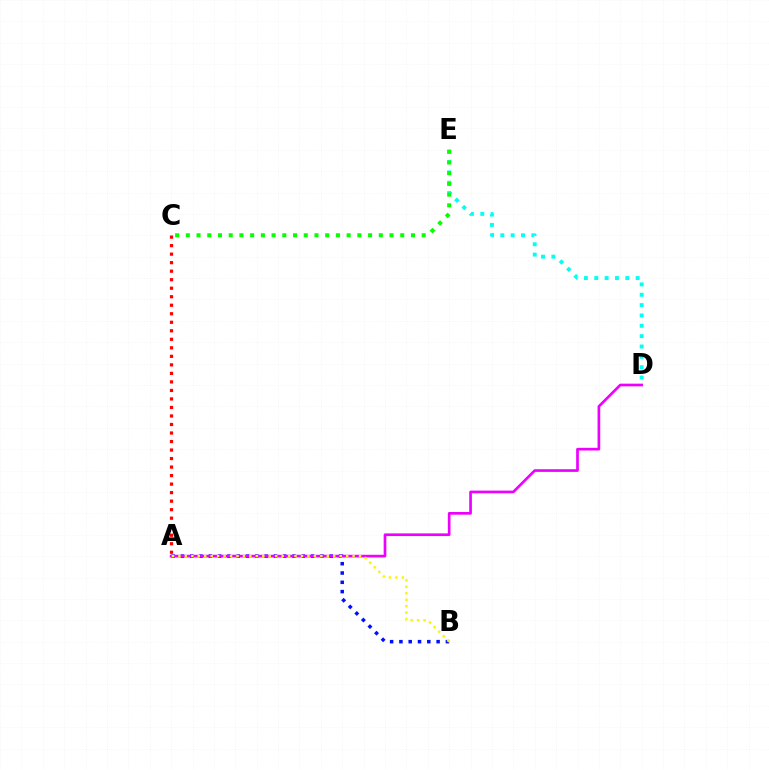{('D', 'E'): [{'color': '#00fff6', 'line_style': 'dotted', 'thickness': 2.81}], ('A', 'B'): [{'color': '#0010ff', 'line_style': 'dotted', 'thickness': 2.53}, {'color': '#fcf500', 'line_style': 'dotted', 'thickness': 1.75}], ('C', 'E'): [{'color': '#08ff00', 'line_style': 'dotted', 'thickness': 2.91}], ('A', 'D'): [{'color': '#ee00ff', 'line_style': 'solid', 'thickness': 1.93}], ('A', 'C'): [{'color': '#ff0000', 'line_style': 'dotted', 'thickness': 2.31}]}